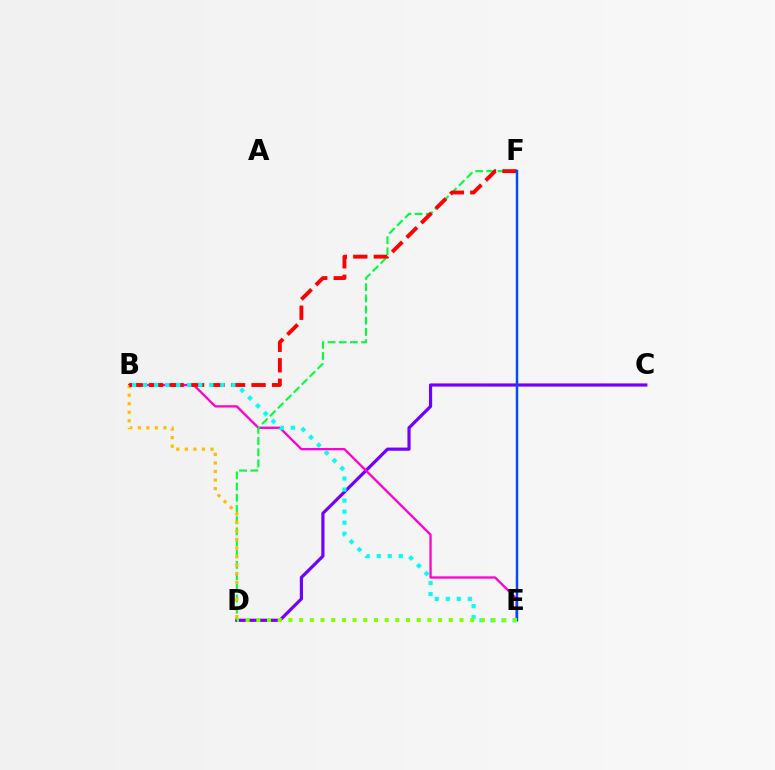{('C', 'D'): [{'color': '#7200ff', 'line_style': 'solid', 'thickness': 2.29}], ('B', 'E'): [{'color': '#ff00cf', 'line_style': 'solid', 'thickness': 1.65}, {'color': '#00fff6', 'line_style': 'dotted', 'thickness': 3.0}], ('D', 'F'): [{'color': '#00ff39', 'line_style': 'dashed', 'thickness': 1.52}], ('B', 'D'): [{'color': '#ffbd00', 'line_style': 'dotted', 'thickness': 2.32}], ('B', 'F'): [{'color': '#ff0000', 'line_style': 'dashed', 'thickness': 2.78}], ('E', 'F'): [{'color': '#004bff', 'line_style': 'solid', 'thickness': 1.77}], ('D', 'E'): [{'color': '#84ff00', 'line_style': 'dotted', 'thickness': 2.91}]}